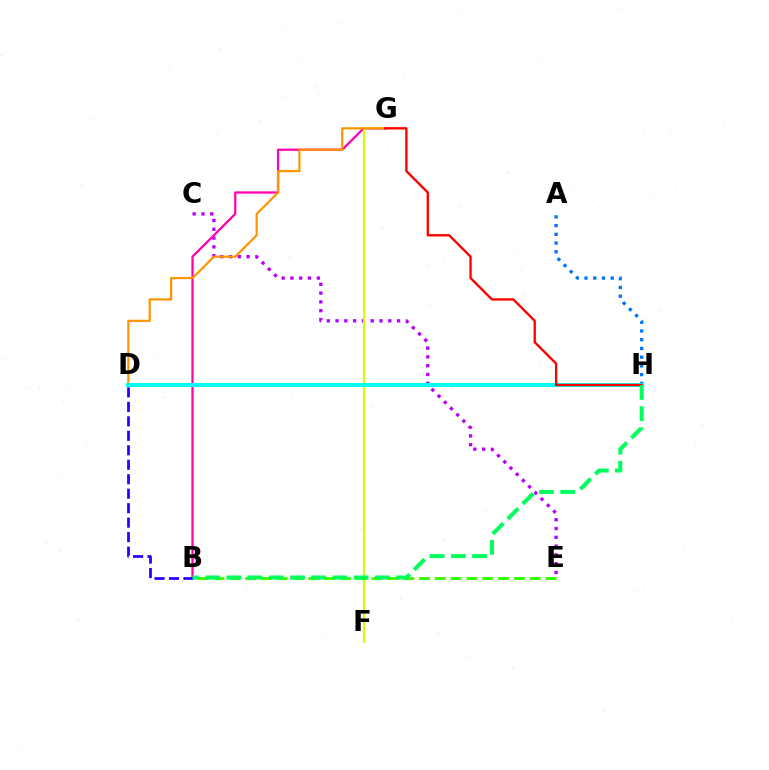{('C', 'E'): [{'color': '#b900ff', 'line_style': 'dotted', 'thickness': 2.39}], ('B', 'G'): [{'color': '#ff00ac', 'line_style': 'solid', 'thickness': 1.62}], ('F', 'G'): [{'color': '#d1ff00', 'line_style': 'solid', 'thickness': 1.51}], ('A', 'H'): [{'color': '#0074ff', 'line_style': 'dotted', 'thickness': 2.37}], ('B', 'D'): [{'color': '#2500ff', 'line_style': 'dashed', 'thickness': 1.97}], ('D', 'G'): [{'color': '#ff9400', 'line_style': 'solid', 'thickness': 1.59}], ('D', 'H'): [{'color': '#00fff6', 'line_style': 'solid', 'thickness': 2.87}], ('G', 'H'): [{'color': '#ff0000', 'line_style': 'solid', 'thickness': 1.69}], ('B', 'E'): [{'color': '#3dff00', 'line_style': 'dashed', 'thickness': 2.15}], ('B', 'H'): [{'color': '#00ff5c', 'line_style': 'dashed', 'thickness': 2.88}]}